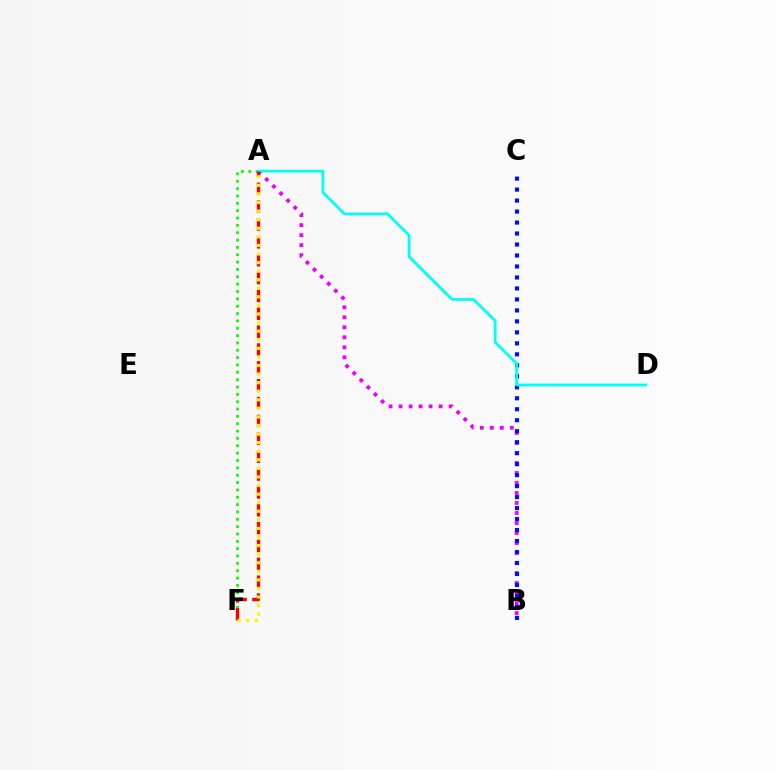{('A', 'F'): [{'color': '#08ff00', 'line_style': 'dotted', 'thickness': 2.0}, {'color': '#ff0000', 'line_style': 'dashed', 'thickness': 2.43}, {'color': '#fcf500', 'line_style': 'dotted', 'thickness': 2.33}], ('A', 'B'): [{'color': '#ee00ff', 'line_style': 'dotted', 'thickness': 2.72}], ('B', 'C'): [{'color': '#0010ff', 'line_style': 'dotted', 'thickness': 2.98}], ('A', 'D'): [{'color': '#00fff6', 'line_style': 'solid', 'thickness': 2.0}]}